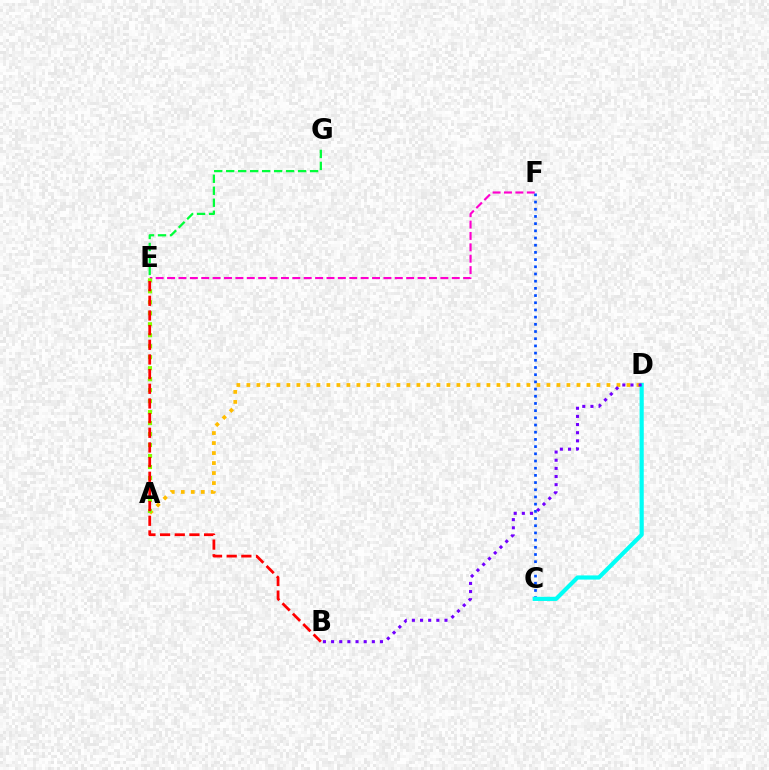{('C', 'F'): [{'color': '#004bff', 'line_style': 'dotted', 'thickness': 1.95}], ('C', 'D'): [{'color': '#00fff6', 'line_style': 'solid', 'thickness': 2.99}], ('A', 'D'): [{'color': '#ffbd00', 'line_style': 'dotted', 'thickness': 2.72}], ('B', 'D'): [{'color': '#7200ff', 'line_style': 'dotted', 'thickness': 2.21}], ('E', 'F'): [{'color': '#ff00cf', 'line_style': 'dashed', 'thickness': 1.55}], ('A', 'E'): [{'color': '#84ff00', 'line_style': 'dotted', 'thickness': 2.98}], ('B', 'E'): [{'color': '#ff0000', 'line_style': 'dashed', 'thickness': 1.99}], ('E', 'G'): [{'color': '#00ff39', 'line_style': 'dashed', 'thickness': 1.63}]}